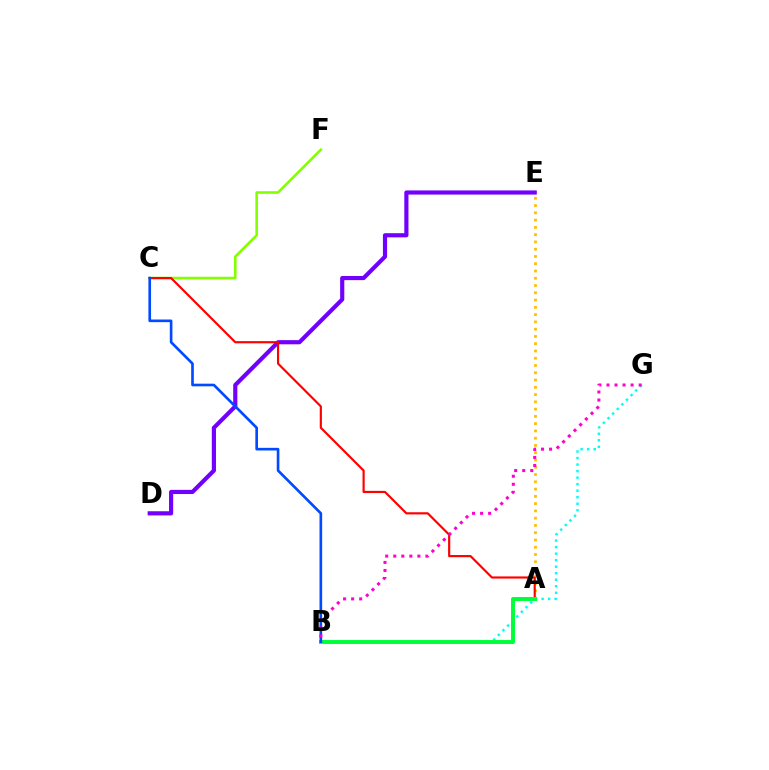{('C', 'F'): [{'color': '#84ff00', 'line_style': 'solid', 'thickness': 1.87}], ('A', 'E'): [{'color': '#ffbd00', 'line_style': 'dotted', 'thickness': 1.98}], ('B', 'G'): [{'color': '#00fff6', 'line_style': 'dotted', 'thickness': 1.77}, {'color': '#ff00cf', 'line_style': 'dotted', 'thickness': 2.18}], ('D', 'E'): [{'color': '#7200ff', 'line_style': 'solid', 'thickness': 2.99}], ('A', 'C'): [{'color': '#ff0000', 'line_style': 'solid', 'thickness': 1.56}], ('A', 'B'): [{'color': '#00ff39', 'line_style': 'solid', 'thickness': 2.83}], ('B', 'C'): [{'color': '#004bff', 'line_style': 'solid', 'thickness': 1.91}]}